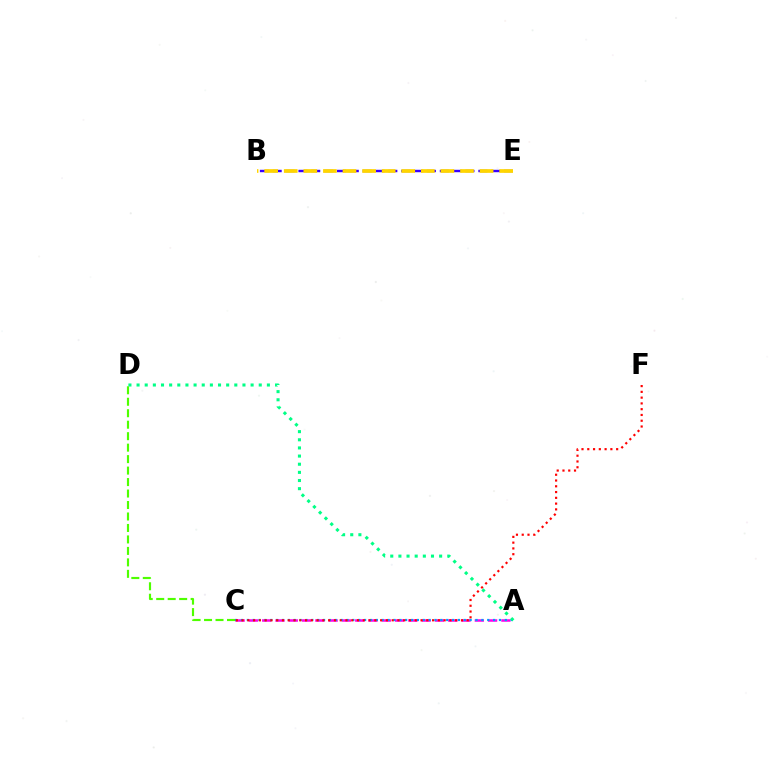{('A', 'C'): [{'color': '#ff00ed', 'line_style': 'dashed', 'thickness': 1.81}, {'color': '#009eff', 'line_style': 'dotted', 'thickness': 1.59}], ('B', 'E'): [{'color': '#3700ff', 'line_style': 'dashed', 'thickness': 1.75}, {'color': '#ffd500', 'line_style': 'dashed', 'thickness': 2.66}], ('C', 'F'): [{'color': '#ff0000', 'line_style': 'dotted', 'thickness': 1.57}], ('A', 'D'): [{'color': '#00ff86', 'line_style': 'dotted', 'thickness': 2.21}], ('C', 'D'): [{'color': '#4fff00', 'line_style': 'dashed', 'thickness': 1.56}]}